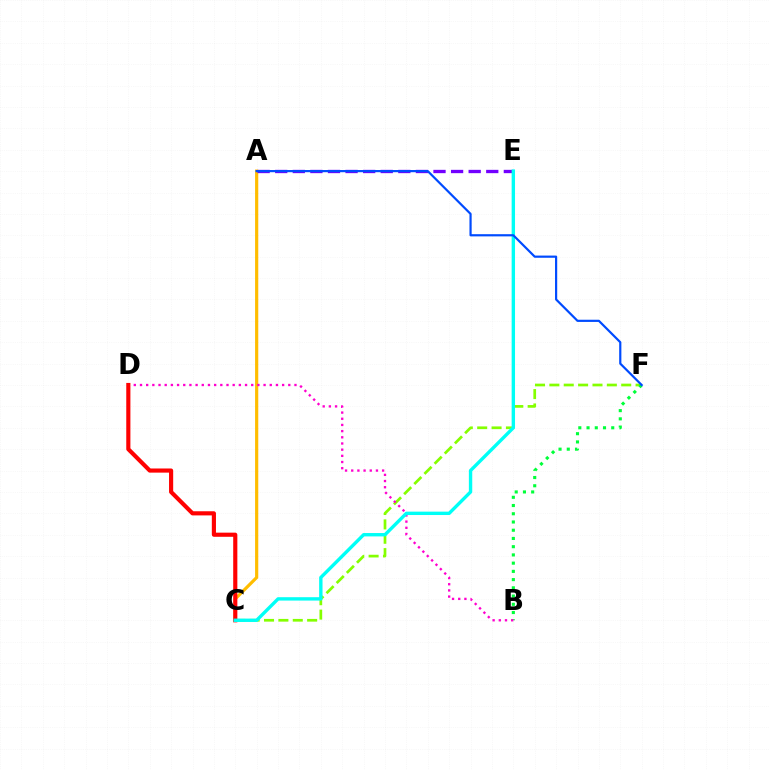{('C', 'F'): [{'color': '#84ff00', 'line_style': 'dashed', 'thickness': 1.95}], ('B', 'F'): [{'color': '#00ff39', 'line_style': 'dotted', 'thickness': 2.24}], ('A', 'C'): [{'color': '#ffbd00', 'line_style': 'solid', 'thickness': 2.29}], ('B', 'D'): [{'color': '#ff00cf', 'line_style': 'dotted', 'thickness': 1.68}], ('A', 'E'): [{'color': '#7200ff', 'line_style': 'dashed', 'thickness': 2.39}], ('C', 'D'): [{'color': '#ff0000', 'line_style': 'solid', 'thickness': 2.98}], ('C', 'E'): [{'color': '#00fff6', 'line_style': 'solid', 'thickness': 2.43}], ('A', 'F'): [{'color': '#004bff', 'line_style': 'solid', 'thickness': 1.58}]}